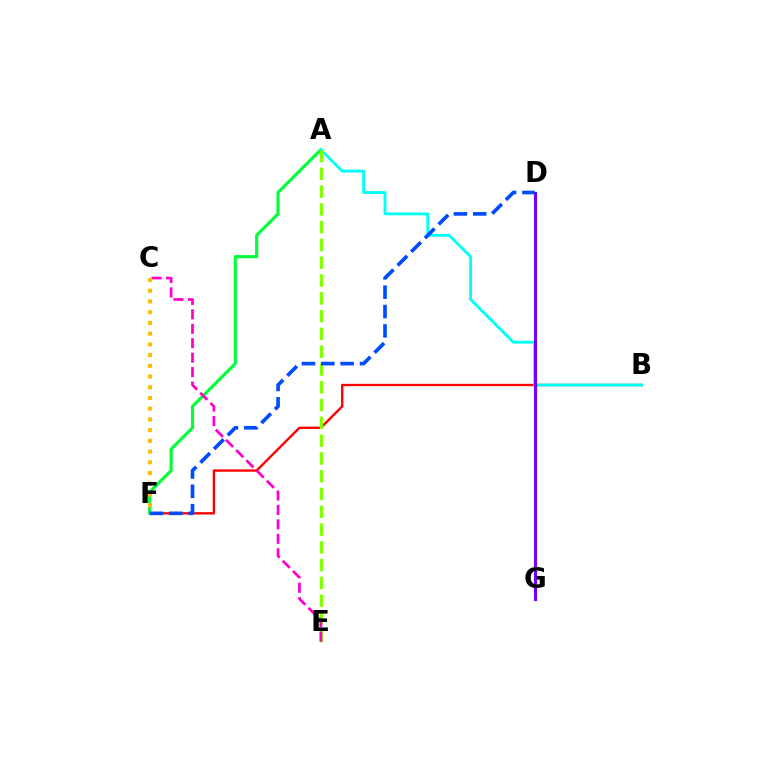{('B', 'F'): [{'color': '#ff0000', 'line_style': 'solid', 'thickness': 1.7}], ('A', 'F'): [{'color': '#00ff39', 'line_style': 'solid', 'thickness': 2.27}], ('A', 'B'): [{'color': '#00fff6', 'line_style': 'solid', 'thickness': 2.03}], ('A', 'E'): [{'color': '#84ff00', 'line_style': 'dashed', 'thickness': 2.42}], ('C', 'E'): [{'color': '#ff00cf', 'line_style': 'dashed', 'thickness': 1.96}], ('D', 'G'): [{'color': '#7200ff', 'line_style': 'solid', 'thickness': 2.26}], ('C', 'F'): [{'color': '#ffbd00', 'line_style': 'dotted', 'thickness': 2.91}], ('D', 'F'): [{'color': '#004bff', 'line_style': 'dashed', 'thickness': 2.63}]}